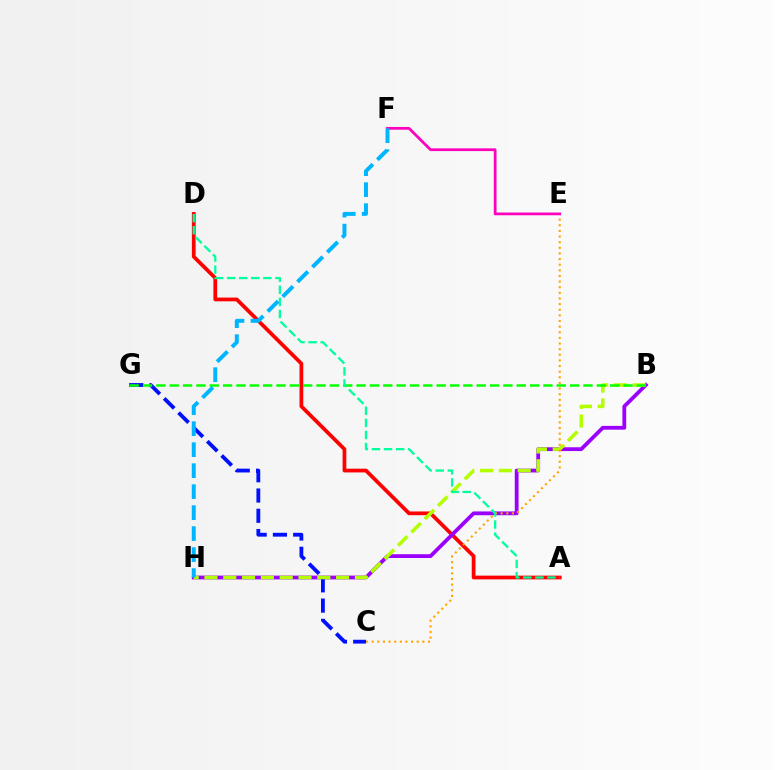{('A', 'D'): [{'color': '#ff0000', 'line_style': 'solid', 'thickness': 2.7}, {'color': '#00ff9d', 'line_style': 'dashed', 'thickness': 1.64}], ('B', 'H'): [{'color': '#9b00ff', 'line_style': 'solid', 'thickness': 2.73}, {'color': '#b3ff00', 'line_style': 'dashed', 'thickness': 2.55}], ('C', 'G'): [{'color': '#0010ff', 'line_style': 'dashed', 'thickness': 2.75}], ('C', 'E'): [{'color': '#ffa500', 'line_style': 'dotted', 'thickness': 1.53}], ('E', 'F'): [{'color': '#ff00bd', 'line_style': 'solid', 'thickness': 1.98}], ('B', 'G'): [{'color': '#08ff00', 'line_style': 'dashed', 'thickness': 1.81}], ('F', 'H'): [{'color': '#00b5ff', 'line_style': 'dashed', 'thickness': 2.85}]}